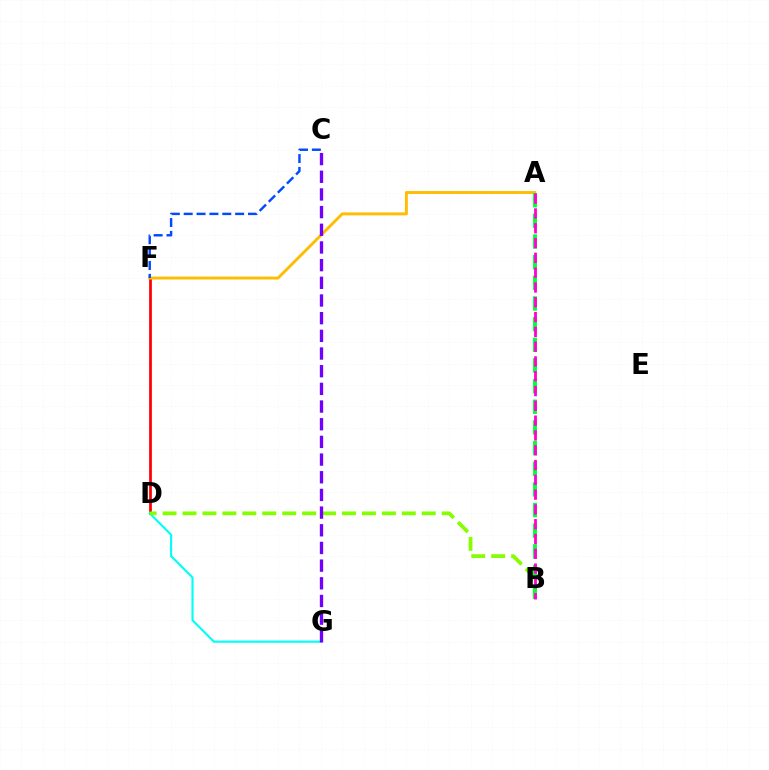{('D', 'F'): [{'color': '#ff0000', 'line_style': 'solid', 'thickness': 1.97}], ('D', 'G'): [{'color': '#00fff6', 'line_style': 'solid', 'thickness': 1.54}], ('B', 'D'): [{'color': '#84ff00', 'line_style': 'dashed', 'thickness': 2.71}], ('A', 'F'): [{'color': '#ffbd00', 'line_style': 'solid', 'thickness': 2.09}], ('C', 'G'): [{'color': '#7200ff', 'line_style': 'dashed', 'thickness': 2.4}], ('A', 'B'): [{'color': '#00ff39', 'line_style': 'dashed', 'thickness': 2.81}, {'color': '#ff00cf', 'line_style': 'dashed', 'thickness': 2.01}], ('C', 'F'): [{'color': '#004bff', 'line_style': 'dashed', 'thickness': 1.75}]}